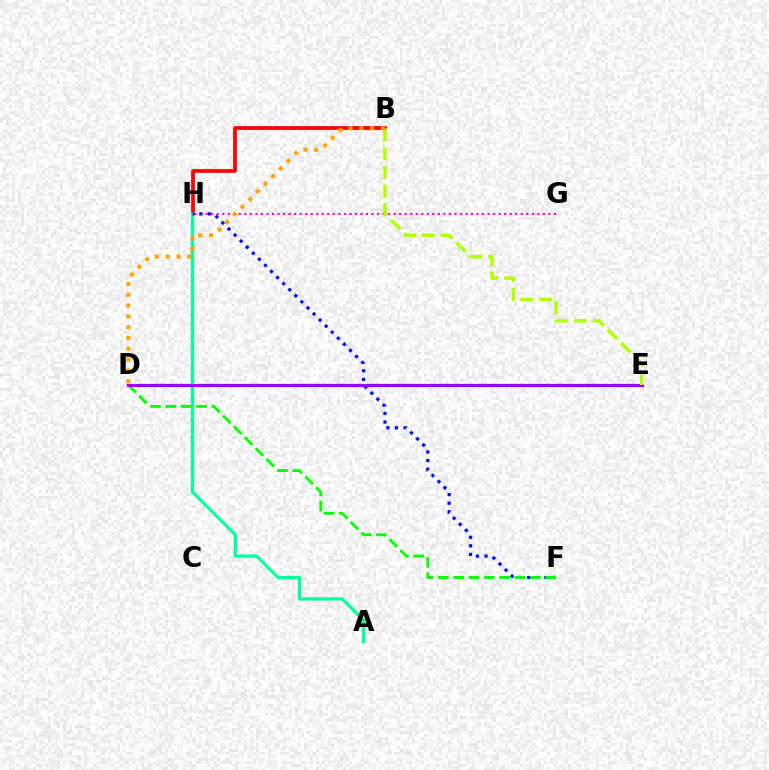{('G', 'H'): [{'color': '#ff00bd', 'line_style': 'dotted', 'thickness': 1.5}], ('D', 'E'): [{'color': '#00b5ff', 'line_style': 'dashed', 'thickness': 1.57}, {'color': '#9b00ff', 'line_style': 'solid', 'thickness': 2.26}], ('B', 'H'): [{'color': '#ff0000', 'line_style': 'solid', 'thickness': 2.67}], ('A', 'H'): [{'color': '#00ff9d', 'line_style': 'solid', 'thickness': 2.37}], ('F', 'H'): [{'color': '#0010ff', 'line_style': 'dotted', 'thickness': 2.33}], ('D', 'F'): [{'color': '#08ff00', 'line_style': 'dashed', 'thickness': 2.09}], ('B', 'E'): [{'color': '#b3ff00', 'line_style': 'dashed', 'thickness': 2.55}], ('B', 'D'): [{'color': '#ffa500', 'line_style': 'dotted', 'thickness': 2.94}]}